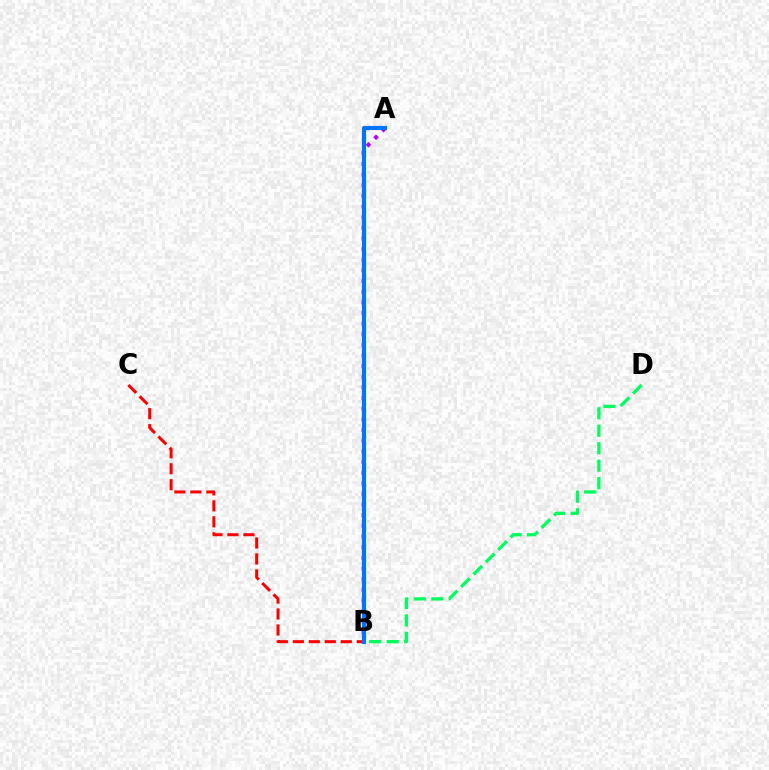{('A', 'B'): [{'color': '#d1ff00', 'line_style': 'dotted', 'thickness': 1.97}, {'color': '#b900ff', 'line_style': 'dotted', 'thickness': 2.89}, {'color': '#0074ff', 'line_style': 'solid', 'thickness': 2.99}], ('B', 'D'): [{'color': '#00ff5c', 'line_style': 'dashed', 'thickness': 2.37}], ('B', 'C'): [{'color': '#ff0000', 'line_style': 'dashed', 'thickness': 2.17}]}